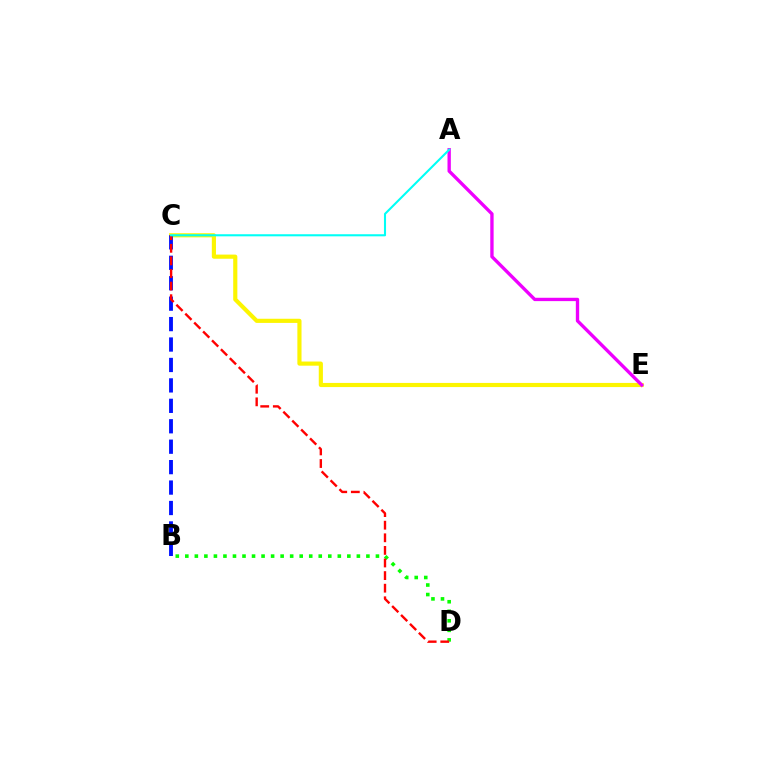{('C', 'E'): [{'color': '#fcf500', 'line_style': 'solid', 'thickness': 2.98}], ('B', 'D'): [{'color': '#08ff00', 'line_style': 'dotted', 'thickness': 2.59}], ('B', 'C'): [{'color': '#0010ff', 'line_style': 'dashed', 'thickness': 2.78}], ('A', 'E'): [{'color': '#ee00ff', 'line_style': 'solid', 'thickness': 2.41}], ('C', 'D'): [{'color': '#ff0000', 'line_style': 'dashed', 'thickness': 1.71}], ('A', 'C'): [{'color': '#00fff6', 'line_style': 'solid', 'thickness': 1.5}]}